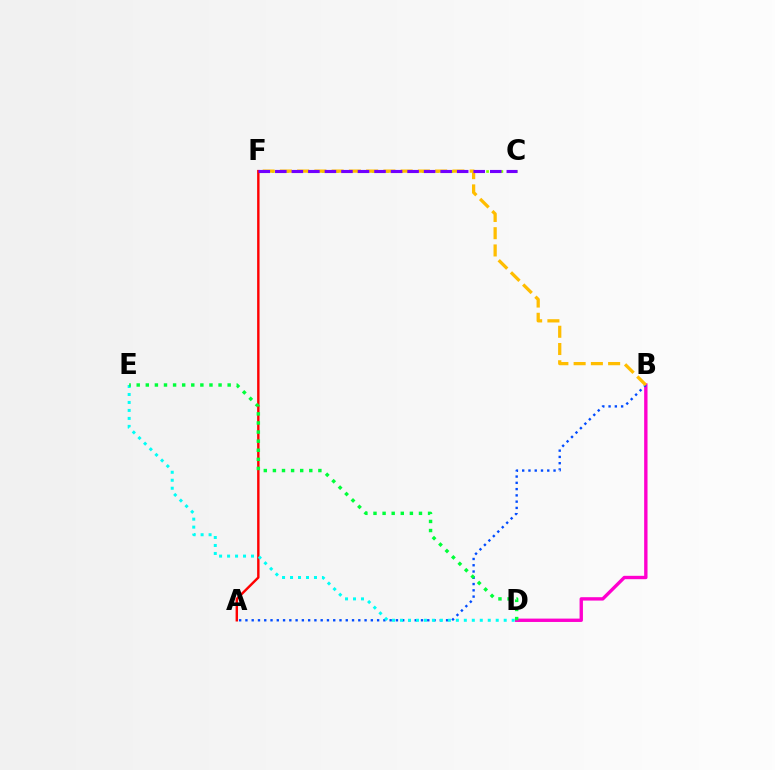{('C', 'F'): [{'color': '#84ff00', 'line_style': 'dotted', 'thickness': 1.94}, {'color': '#7200ff', 'line_style': 'dashed', 'thickness': 2.25}], ('B', 'D'): [{'color': '#ff00cf', 'line_style': 'solid', 'thickness': 2.43}], ('A', 'F'): [{'color': '#ff0000', 'line_style': 'solid', 'thickness': 1.74}], ('A', 'B'): [{'color': '#004bff', 'line_style': 'dotted', 'thickness': 1.7}], ('B', 'F'): [{'color': '#ffbd00', 'line_style': 'dashed', 'thickness': 2.34}], ('D', 'E'): [{'color': '#00fff6', 'line_style': 'dotted', 'thickness': 2.17}, {'color': '#00ff39', 'line_style': 'dotted', 'thickness': 2.47}]}